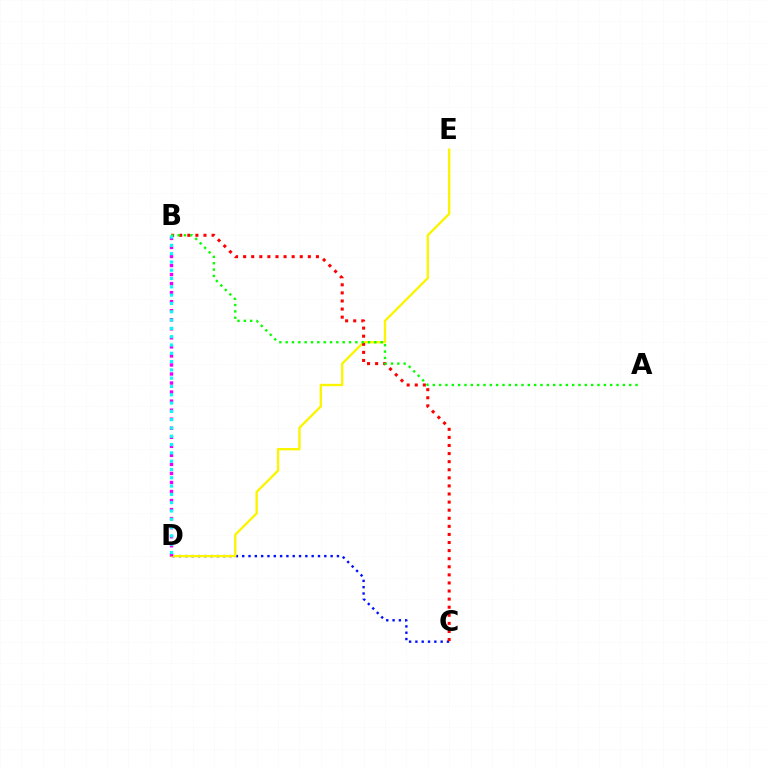{('C', 'D'): [{'color': '#0010ff', 'line_style': 'dotted', 'thickness': 1.72}], ('D', 'E'): [{'color': '#fcf500', 'line_style': 'solid', 'thickness': 1.69}], ('B', 'D'): [{'color': '#ee00ff', 'line_style': 'dotted', 'thickness': 2.46}, {'color': '#00fff6', 'line_style': 'dotted', 'thickness': 2.26}], ('B', 'C'): [{'color': '#ff0000', 'line_style': 'dotted', 'thickness': 2.2}], ('A', 'B'): [{'color': '#08ff00', 'line_style': 'dotted', 'thickness': 1.72}]}